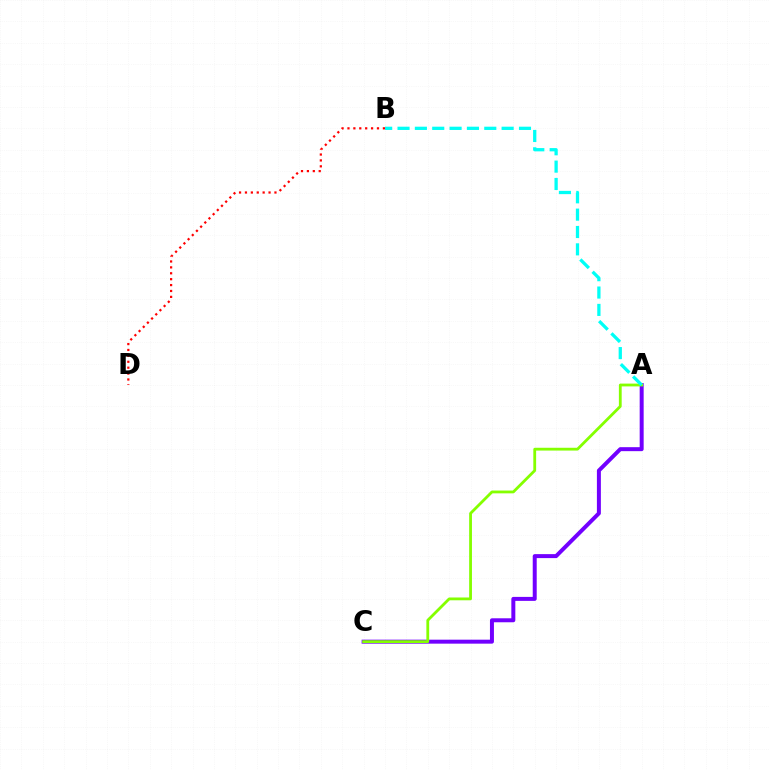{('B', 'D'): [{'color': '#ff0000', 'line_style': 'dotted', 'thickness': 1.6}], ('A', 'C'): [{'color': '#7200ff', 'line_style': 'solid', 'thickness': 2.87}, {'color': '#84ff00', 'line_style': 'solid', 'thickness': 2.02}], ('A', 'B'): [{'color': '#00fff6', 'line_style': 'dashed', 'thickness': 2.36}]}